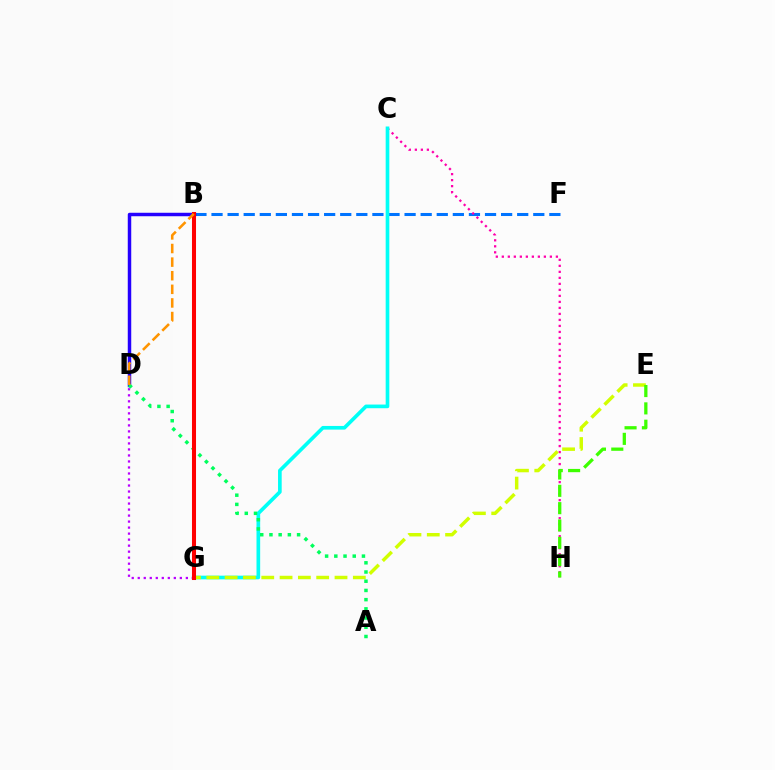{('B', 'F'): [{'color': '#0074ff', 'line_style': 'dashed', 'thickness': 2.19}], ('C', 'H'): [{'color': '#ff00ac', 'line_style': 'dotted', 'thickness': 1.63}], ('C', 'G'): [{'color': '#00fff6', 'line_style': 'solid', 'thickness': 2.63}], ('E', 'G'): [{'color': '#d1ff00', 'line_style': 'dashed', 'thickness': 2.49}], ('D', 'G'): [{'color': '#b900ff', 'line_style': 'dotted', 'thickness': 1.63}], ('E', 'H'): [{'color': '#3dff00', 'line_style': 'dashed', 'thickness': 2.35}], ('B', 'D'): [{'color': '#2500ff', 'line_style': 'solid', 'thickness': 2.49}, {'color': '#ff9400', 'line_style': 'dashed', 'thickness': 1.85}], ('A', 'D'): [{'color': '#00ff5c', 'line_style': 'dotted', 'thickness': 2.5}], ('B', 'G'): [{'color': '#ff0000', 'line_style': 'solid', 'thickness': 2.91}]}